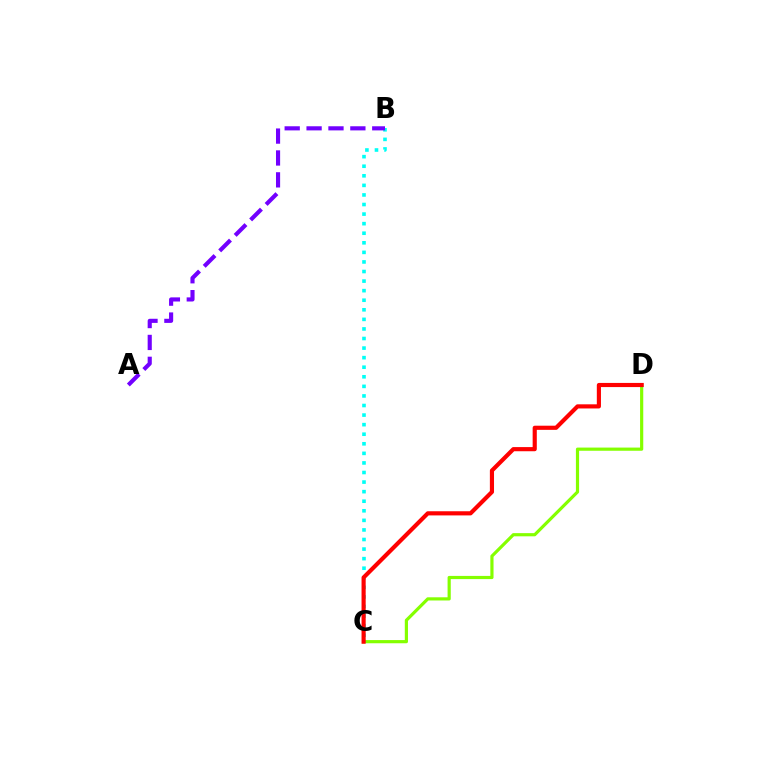{('B', 'C'): [{'color': '#00fff6', 'line_style': 'dotted', 'thickness': 2.6}], ('A', 'B'): [{'color': '#7200ff', 'line_style': 'dashed', 'thickness': 2.97}], ('C', 'D'): [{'color': '#84ff00', 'line_style': 'solid', 'thickness': 2.29}, {'color': '#ff0000', 'line_style': 'solid', 'thickness': 2.99}]}